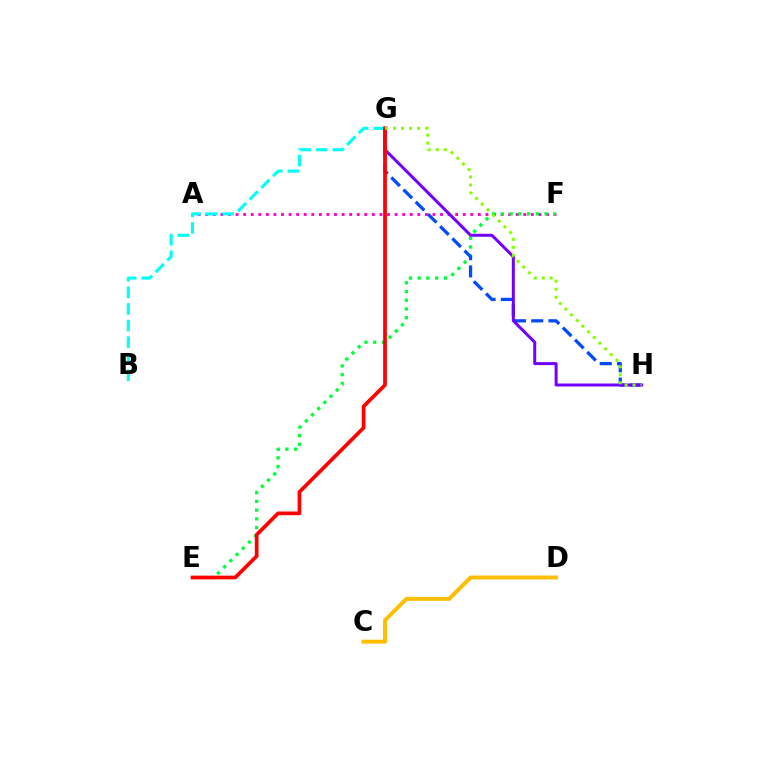{('A', 'F'): [{'color': '#ff00cf', 'line_style': 'dotted', 'thickness': 2.06}], ('E', 'F'): [{'color': '#00ff39', 'line_style': 'dotted', 'thickness': 2.37}], ('G', 'H'): [{'color': '#004bff', 'line_style': 'dashed', 'thickness': 2.34}, {'color': '#7200ff', 'line_style': 'solid', 'thickness': 2.16}, {'color': '#84ff00', 'line_style': 'dotted', 'thickness': 2.18}], ('C', 'D'): [{'color': '#ffbd00', 'line_style': 'solid', 'thickness': 2.84}], ('B', 'G'): [{'color': '#00fff6', 'line_style': 'dashed', 'thickness': 2.25}], ('E', 'G'): [{'color': '#ff0000', 'line_style': 'solid', 'thickness': 2.67}]}